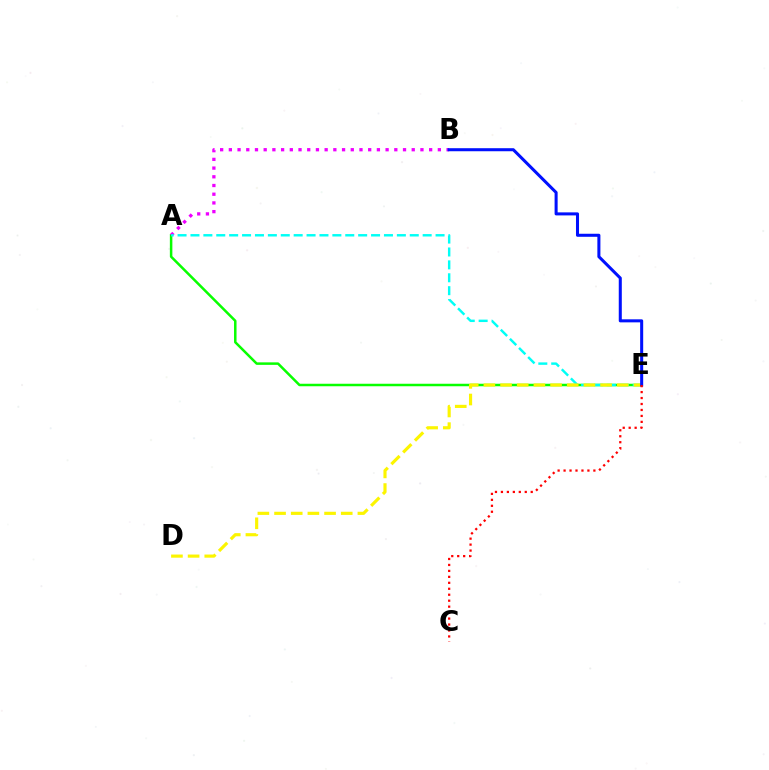{('A', 'E'): [{'color': '#08ff00', 'line_style': 'solid', 'thickness': 1.8}, {'color': '#00fff6', 'line_style': 'dashed', 'thickness': 1.75}], ('A', 'B'): [{'color': '#ee00ff', 'line_style': 'dotted', 'thickness': 2.37}], ('D', 'E'): [{'color': '#fcf500', 'line_style': 'dashed', 'thickness': 2.26}], ('B', 'E'): [{'color': '#0010ff', 'line_style': 'solid', 'thickness': 2.19}], ('C', 'E'): [{'color': '#ff0000', 'line_style': 'dotted', 'thickness': 1.62}]}